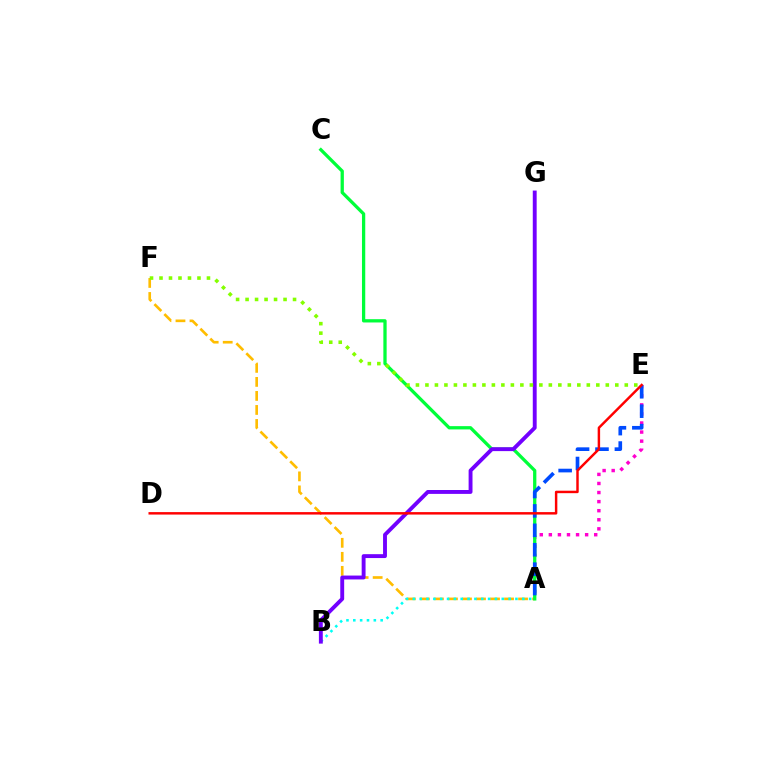{('A', 'E'): [{'color': '#ff00cf', 'line_style': 'dotted', 'thickness': 2.46}, {'color': '#004bff', 'line_style': 'dashed', 'thickness': 2.64}], ('A', 'F'): [{'color': '#ffbd00', 'line_style': 'dashed', 'thickness': 1.91}], ('A', 'C'): [{'color': '#00ff39', 'line_style': 'solid', 'thickness': 2.36}], ('A', 'B'): [{'color': '#00fff6', 'line_style': 'dotted', 'thickness': 1.86}], ('B', 'G'): [{'color': '#7200ff', 'line_style': 'solid', 'thickness': 2.8}], ('E', 'F'): [{'color': '#84ff00', 'line_style': 'dotted', 'thickness': 2.58}], ('D', 'E'): [{'color': '#ff0000', 'line_style': 'solid', 'thickness': 1.77}]}